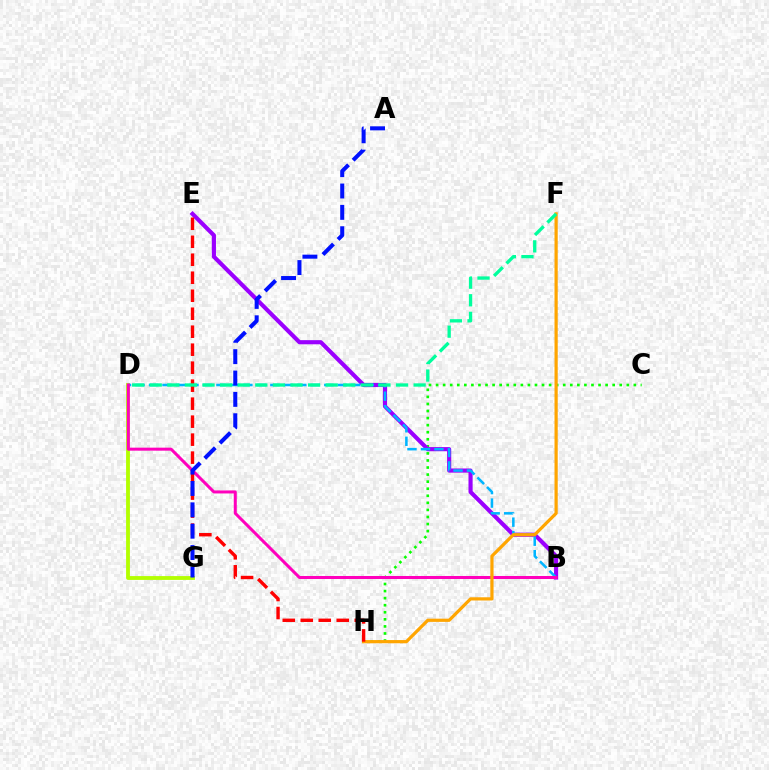{('D', 'G'): [{'color': '#b3ff00', 'line_style': 'solid', 'thickness': 2.76}], ('C', 'H'): [{'color': '#08ff00', 'line_style': 'dotted', 'thickness': 1.92}], ('B', 'E'): [{'color': '#9b00ff', 'line_style': 'solid', 'thickness': 2.98}], ('B', 'D'): [{'color': '#00b5ff', 'line_style': 'dashed', 'thickness': 1.83}, {'color': '#ff00bd', 'line_style': 'solid', 'thickness': 2.17}], ('F', 'H'): [{'color': '#ffa500', 'line_style': 'solid', 'thickness': 2.31}], ('E', 'H'): [{'color': '#ff0000', 'line_style': 'dashed', 'thickness': 2.44}], ('D', 'F'): [{'color': '#00ff9d', 'line_style': 'dashed', 'thickness': 2.39}], ('A', 'G'): [{'color': '#0010ff', 'line_style': 'dashed', 'thickness': 2.9}]}